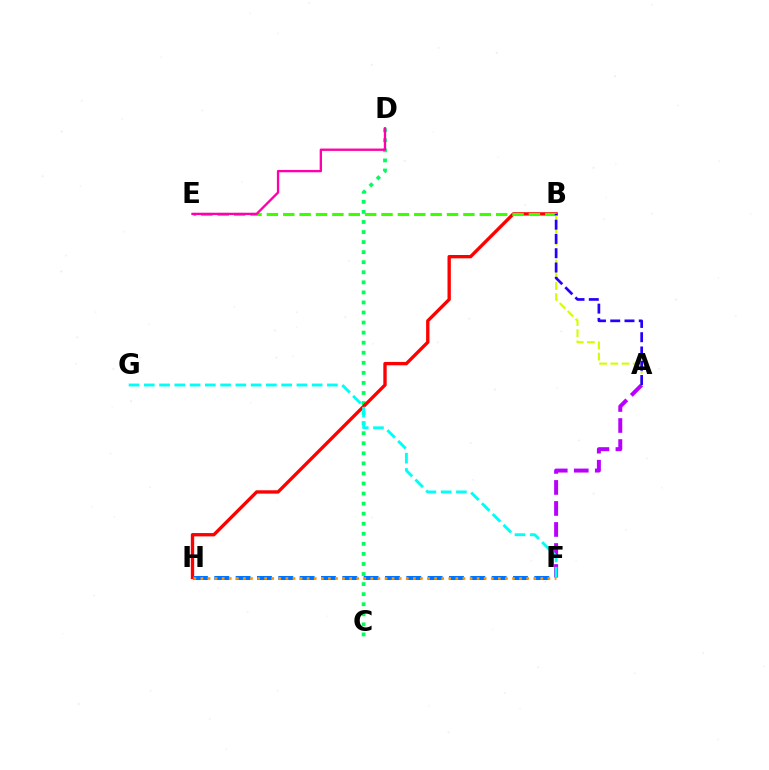{('C', 'D'): [{'color': '#00ff5c', 'line_style': 'dotted', 'thickness': 2.73}], ('A', 'F'): [{'color': '#b900ff', 'line_style': 'dashed', 'thickness': 2.86}], ('B', 'H'): [{'color': '#ff0000', 'line_style': 'solid', 'thickness': 2.41}], ('F', 'H'): [{'color': '#0074ff', 'line_style': 'dashed', 'thickness': 2.9}, {'color': '#ff9400', 'line_style': 'dotted', 'thickness': 1.92}], ('B', 'E'): [{'color': '#3dff00', 'line_style': 'dashed', 'thickness': 2.22}], ('A', 'B'): [{'color': '#d1ff00', 'line_style': 'dashed', 'thickness': 1.52}, {'color': '#2500ff', 'line_style': 'dashed', 'thickness': 1.94}], ('F', 'G'): [{'color': '#00fff6', 'line_style': 'dashed', 'thickness': 2.07}], ('D', 'E'): [{'color': '#ff00ac', 'line_style': 'solid', 'thickness': 1.69}]}